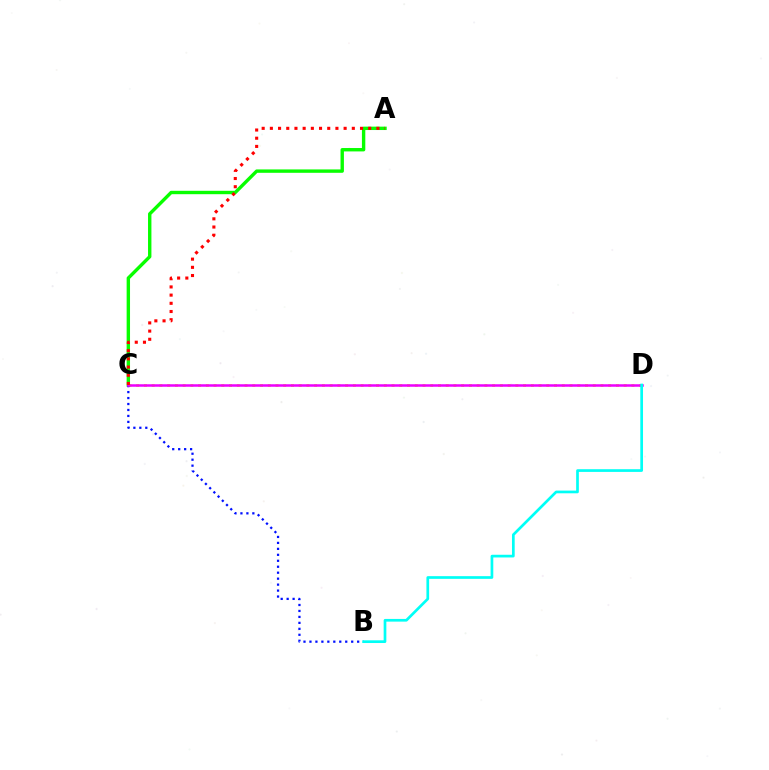{('C', 'D'): [{'color': '#fcf500', 'line_style': 'dotted', 'thickness': 2.1}, {'color': '#ee00ff', 'line_style': 'solid', 'thickness': 1.82}], ('A', 'C'): [{'color': '#08ff00', 'line_style': 'solid', 'thickness': 2.44}, {'color': '#ff0000', 'line_style': 'dotted', 'thickness': 2.23}], ('B', 'C'): [{'color': '#0010ff', 'line_style': 'dotted', 'thickness': 1.62}], ('B', 'D'): [{'color': '#00fff6', 'line_style': 'solid', 'thickness': 1.94}]}